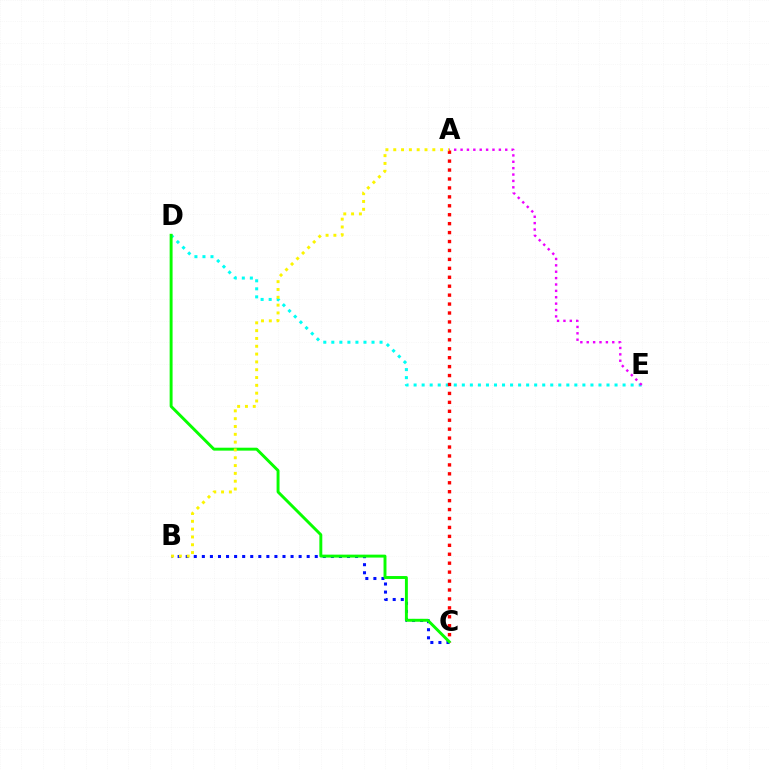{('D', 'E'): [{'color': '#00fff6', 'line_style': 'dotted', 'thickness': 2.18}], ('A', 'E'): [{'color': '#ee00ff', 'line_style': 'dotted', 'thickness': 1.73}], ('A', 'C'): [{'color': '#ff0000', 'line_style': 'dotted', 'thickness': 2.43}], ('B', 'C'): [{'color': '#0010ff', 'line_style': 'dotted', 'thickness': 2.19}], ('C', 'D'): [{'color': '#08ff00', 'line_style': 'solid', 'thickness': 2.11}], ('A', 'B'): [{'color': '#fcf500', 'line_style': 'dotted', 'thickness': 2.12}]}